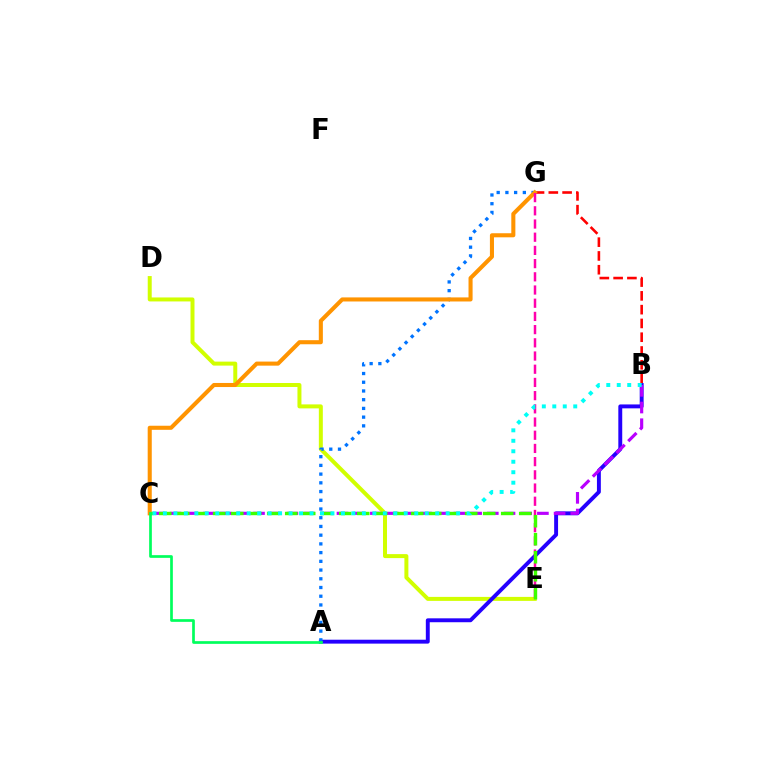{('B', 'G'): [{'color': '#ff0000', 'line_style': 'dashed', 'thickness': 1.87}], ('D', 'E'): [{'color': '#d1ff00', 'line_style': 'solid', 'thickness': 2.87}], ('A', 'B'): [{'color': '#2500ff', 'line_style': 'solid', 'thickness': 2.81}], ('A', 'G'): [{'color': '#0074ff', 'line_style': 'dotted', 'thickness': 2.37}], ('B', 'C'): [{'color': '#b900ff', 'line_style': 'dashed', 'thickness': 2.27}, {'color': '#00fff6', 'line_style': 'dotted', 'thickness': 2.85}], ('C', 'G'): [{'color': '#ff9400', 'line_style': 'solid', 'thickness': 2.93}], ('E', 'G'): [{'color': '#ff00ac', 'line_style': 'dashed', 'thickness': 1.79}], ('C', 'E'): [{'color': '#3dff00', 'line_style': 'dashed', 'thickness': 2.45}], ('A', 'C'): [{'color': '#00ff5c', 'line_style': 'solid', 'thickness': 1.94}]}